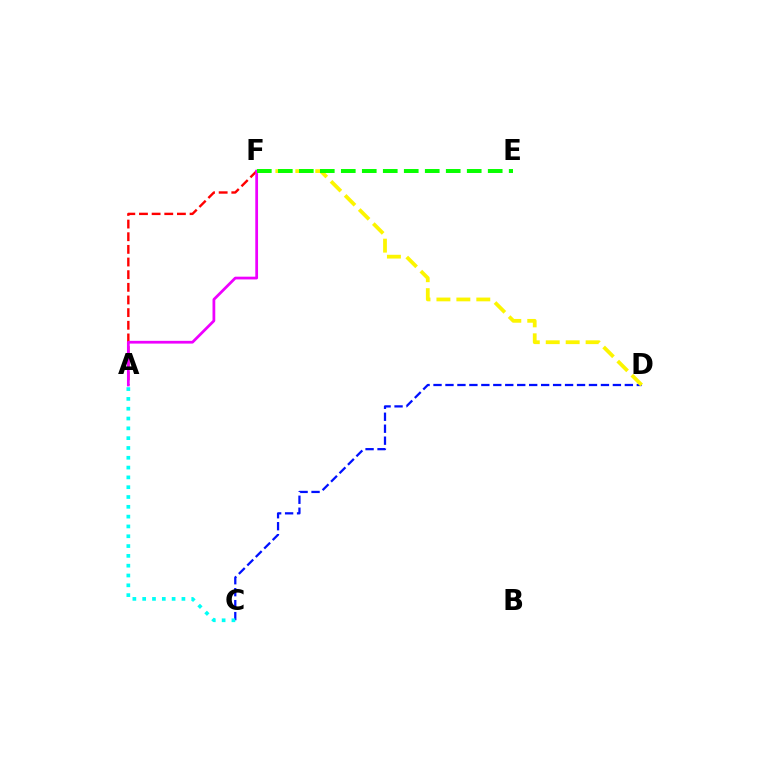{('A', 'F'): [{'color': '#ff0000', 'line_style': 'dashed', 'thickness': 1.72}, {'color': '#ee00ff', 'line_style': 'solid', 'thickness': 1.98}], ('C', 'D'): [{'color': '#0010ff', 'line_style': 'dashed', 'thickness': 1.62}], ('D', 'F'): [{'color': '#fcf500', 'line_style': 'dashed', 'thickness': 2.71}], ('E', 'F'): [{'color': '#08ff00', 'line_style': 'dashed', 'thickness': 2.85}], ('A', 'C'): [{'color': '#00fff6', 'line_style': 'dotted', 'thickness': 2.67}]}